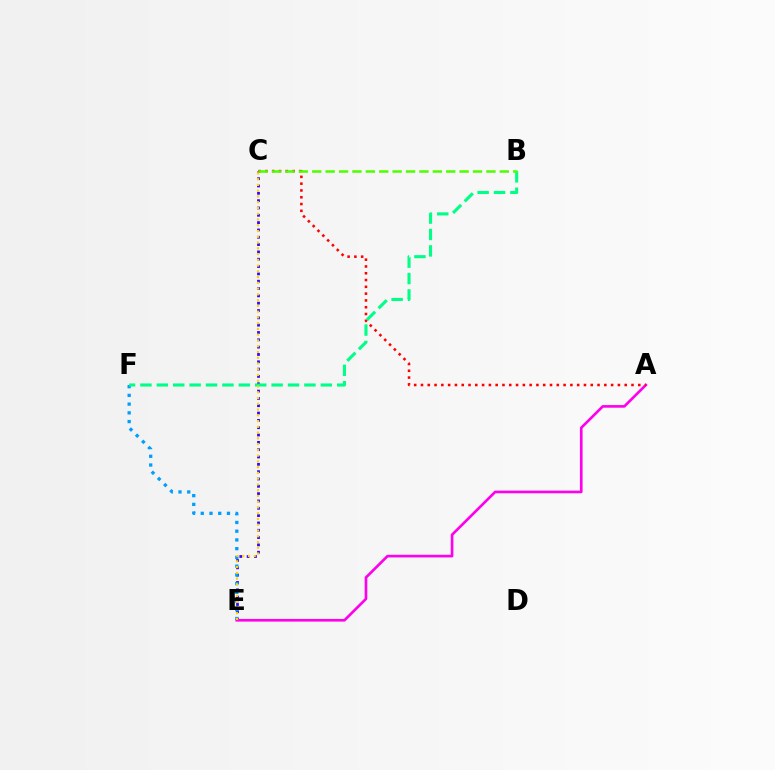{('C', 'E'): [{'color': '#3700ff', 'line_style': 'dotted', 'thickness': 1.99}, {'color': '#ffd500', 'line_style': 'dotted', 'thickness': 1.56}], ('E', 'F'): [{'color': '#009eff', 'line_style': 'dotted', 'thickness': 2.37}], ('A', 'E'): [{'color': '#ff00ed', 'line_style': 'solid', 'thickness': 1.91}], ('A', 'C'): [{'color': '#ff0000', 'line_style': 'dotted', 'thickness': 1.85}], ('B', 'F'): [{'color': '#00ff86', 'line_style': 'dashed', 'thickness': 2.23}], ('B', 'C'): [{'color': '#4fff00', 'line_style': 'dashed', 'thickness': 1.82}]}